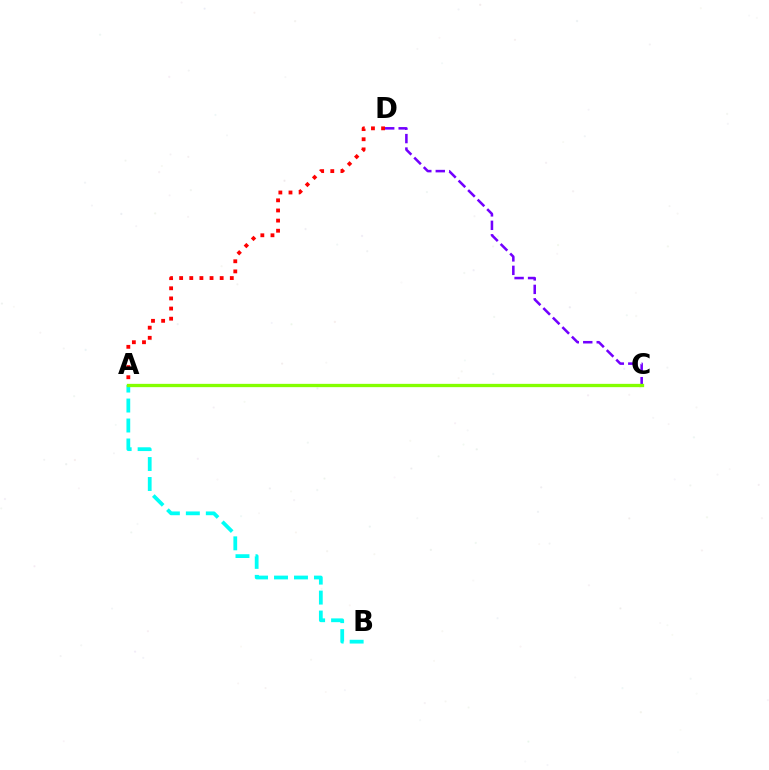{('C', 'D'): [{'color': '#7200ff', 'line_style': 'dashed', 'thickness': 1.83}], ('A', 'B'): [{'color': '#00fff6', 'line_style': 'dashed', 'thickness': 2.71}], ('A', 'D'): [{'color': '#ff0000', 'line_style': 'dotted', 'thickness': 2.75}], ('A', 'C'): [{'color': '#84ff00', 'line_style': 'solid', 'thickness': 2.38}]}